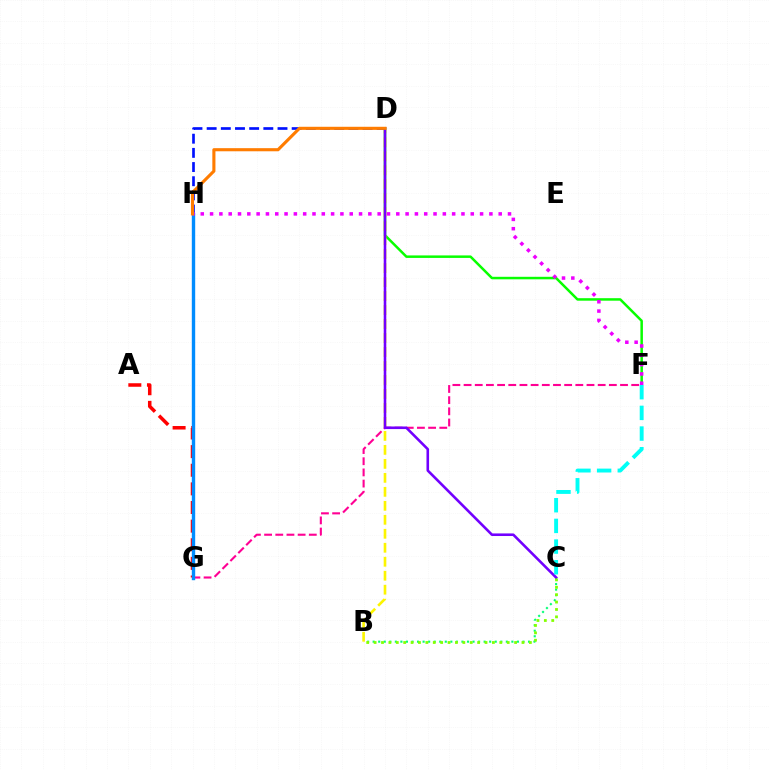{('D', 'F'): [{'color': '#08ff00', 'line_style': 'solid', 'thickness': 1.8}], ('B', 'C'): [{'color': '#00ff74', 'line_style': 'dotted', 'thickness': 1.51}, {'color': '#84ff00', 'line_style': 'dotted', 'thickness': 2.01}], ('A', 'G'): [{'color': '#ff0000', 'line_style': 'dashed', 'thickness': 2.53}], ('B', 'D'): [{'color': '#fcf500', 'line_style': 'dashed', 'thickness': 1.9}], ('F', 'G'): [{'color': '#ff0094', 'line_style': 'dashed', 'thickness': 1.52}], ('C', 'D'): [{'color': '#7200ff', 'line_style': 'solid', 'thickness': 1.87}], ('C', 'F'): [{'color': '#00fff6', 'line_style': 'dashed', 'thickness': 2.81}], ('D', 'H'): [{'color': '#0010ff', 'line_style': 'dashed', 'thickness': 1.93}, {'color': '#ff7c00', 'line_style': 'solid', 'thickness': 2.24}], ('G', 'H'): [{'color': '#008cff', 'line_style': 'solid', 'thickness': 2.43}], ('F', 'H'): [{'color': '#ee00ff', 'line_style': 'dotted', 'thickness': 2.53}]}